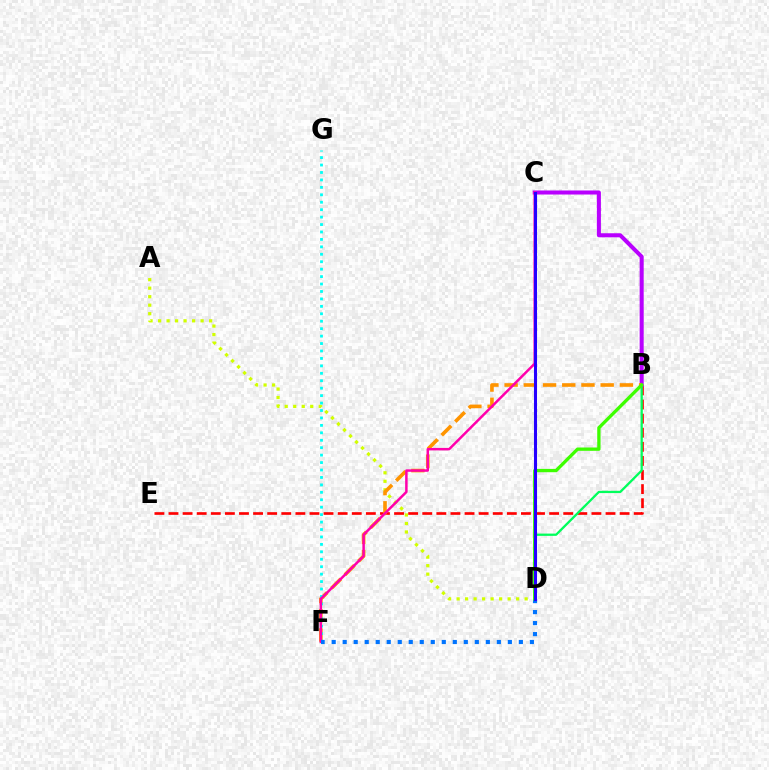{('A', 'D'): [{'color': '#d1ff00', 'line_style': 'dotted', 'thickness': 2.31}], ('B', 'E'): [{'color': '#ff0000', 'line_style': 'dashed', 'thickness': 1.92}], ('B', 'C'): [{'color': '#b900ff', 'line_style': 'solid', 'thickness': 2.91}], ('B', 'D'): [{'color': '#00ff5c', 'line_style': 'solid', 'thickness': 1.64}, {'color': '#3dff00', 'line_style': 'solid', 'thickness': 2.39}], ('B', 'F'): [{'color': '#ff9400', 'line_style': 'dashed', 'thickness': 2.61}], ('F', 'G'): [{'color': '#00fff6', 'line_style': 'dotted', 'thickness': 2.02}], ('C', 'F'): [{'color': '#ff00ac', 'line_style': 'solid', 'thickness': 1.79}], ('D', 'F'): [{'color': '#0074ff', 'line_style': 'dotted', 'thickness': 2.99}], ('C', 'D'): [{'color': '#2500ff', 'line_style': 'solid', 'thickness': 2.2}]}